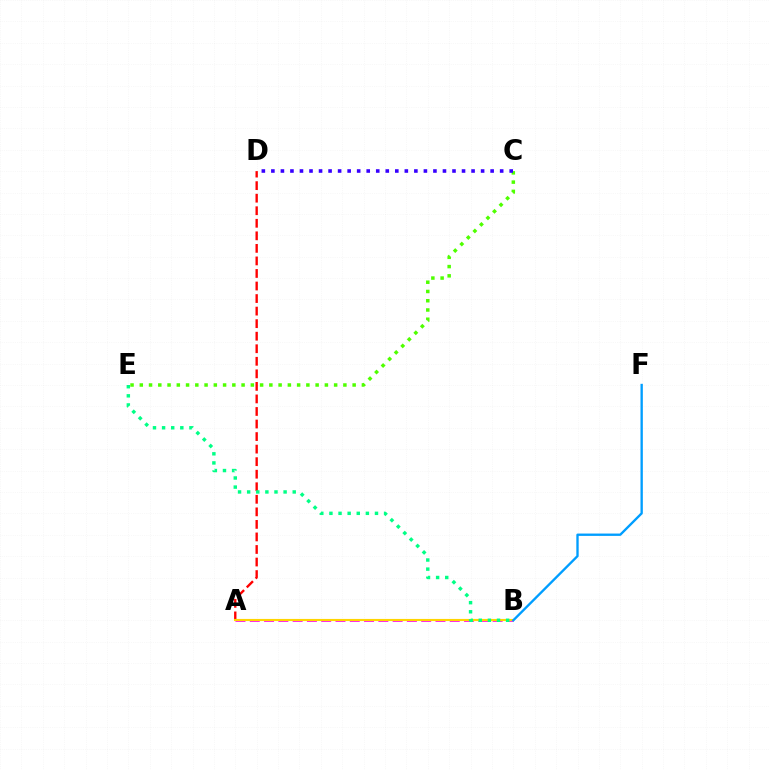{('A', 'B'): [{'color': '#ff00ed', 'line_style': 'dashed', 'thickness': 1.94}, {'color': '#ffd500', 'line_style': 'solid', 'thickness': 1.54}], ('C', 'E'): [{'color': '#4fff00', 'line_style': 'dotted', 'thickness': 2.51}], ('A', 'D'): [{'color': '#ff0000', 'line_style': 'dashed', 'thickness': 1.7}], ('B', 'F'): [{'color': '#009eff', 'line_style': 'solid', 'thickness': 1.69}], ('C', 'D'): [{'color': '#3700ff', 'line_style': 'dotted', 'thickness': 2.59}], ('B', 'E'): [{'color': '#00ff86', 'line_style': 'dotted', 'thickness': 2.48}]}